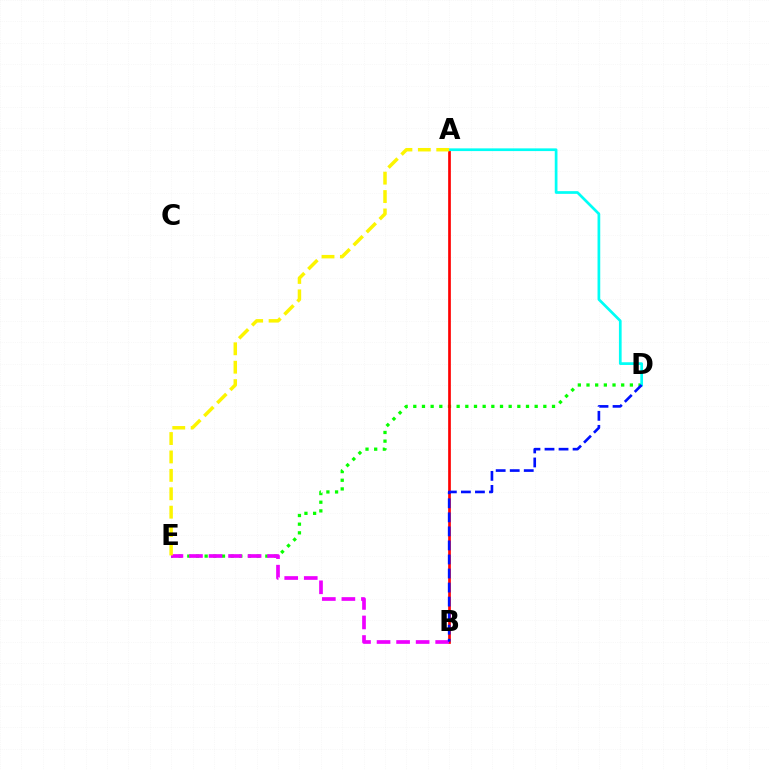{('D', 'E'): [{'color': '#08ff00', 'line_style': 'dotted', 'thickness': 2.36}], ('A', 'B'): [{'color': '#ff0000', 'line_style': 'solid', 'thickness': 1.94}], ('A', 'D'): [{'color': '#00fff6', 'line_style': 'solid', 'thickness': 1.95}], ('B', 'E'): [{'color': '#ee00ff', 'line_style': 'dashed', 'thickness': 2.65}], ('A', 'E'): [{'color': '#fcf500', 'line_style': 'dashed', 'thickness': 2.5}], ('B', 'D'): [{'color': '#0010ff', 'line_style': 'dashed', 'thickness': 1.91}]}